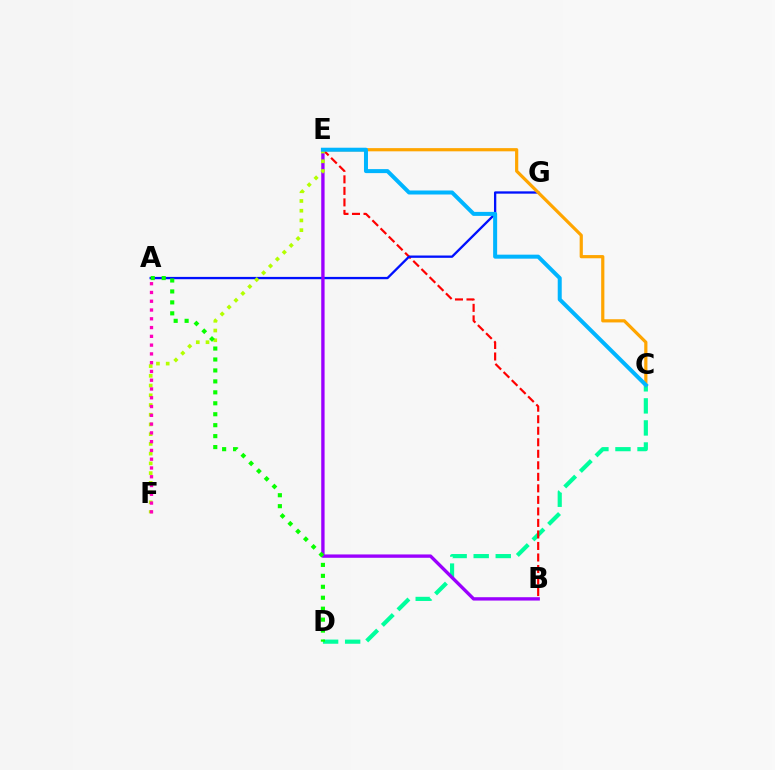{('C', 'D'): [{'color': '#00ff9d', 'line_style': 'dashed', 'thickness': 3.0}], ('B', 'E'): [{'color': '#ff0000', 'line_style': 'dashed', 'thickness': 1.57}, {'color': '#9b00ff', 'line_style': 'solid', 'thickness': 2.41}], ('A', 'G'): [{'color': '#0010ff', 'line_style': 'solid', 'thickness': 1.67}], ('E', 'F'): [{'color': '#b3ff00', 'line_style': 'dotted', 'thickness': 2.64}], ('C', 'E'): [{'color': '#ffa500', 'line_style': 'solid', 'thickness': 2.3}, {'color': '#00b5ff', 'line_style': 'solid', 'thickness': 2.88}], ('A', 'F'): [{'color': '#ff00bd', 'line_style': 'dotted', 'thickness': 2.38}], ('A', 'D'): [{'color': '#08ff00', 'line_style': 'dotted', 'thickness': 2.97}]}